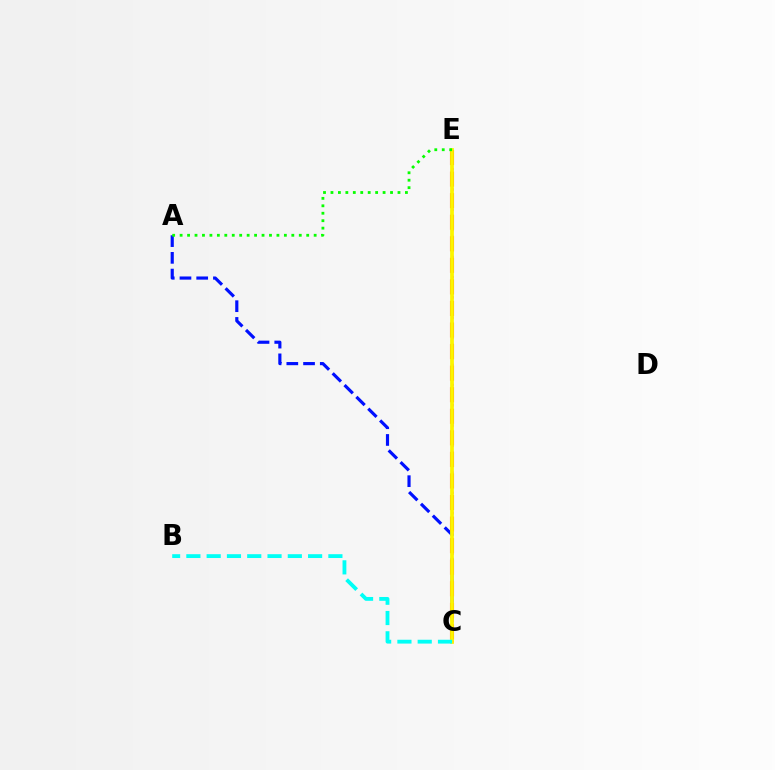{('C', 'E'): [{'color': '#ee00ff', 'line_style': 'dotted', 'thickness': 1.83}, {'color': '#ff0000', 'line_style': 'dashed', 'thickness': 2.93}, {'color': '#fcf500', 'line_style': 'solid', 'thickness': 2.72}], ('A', 'C'): [{'color': '#0010ff', 'line_style': 'dashed', 'thickness': 2.27}], ('A', 'E'): [{'color': '#08ff00', 'line_style': 'dotted', 'thickness': 2.02}], ('B', 'C'): [{'color': '#00fff6', 'line_style': 'dashed', 'thickness': 2.76}]}